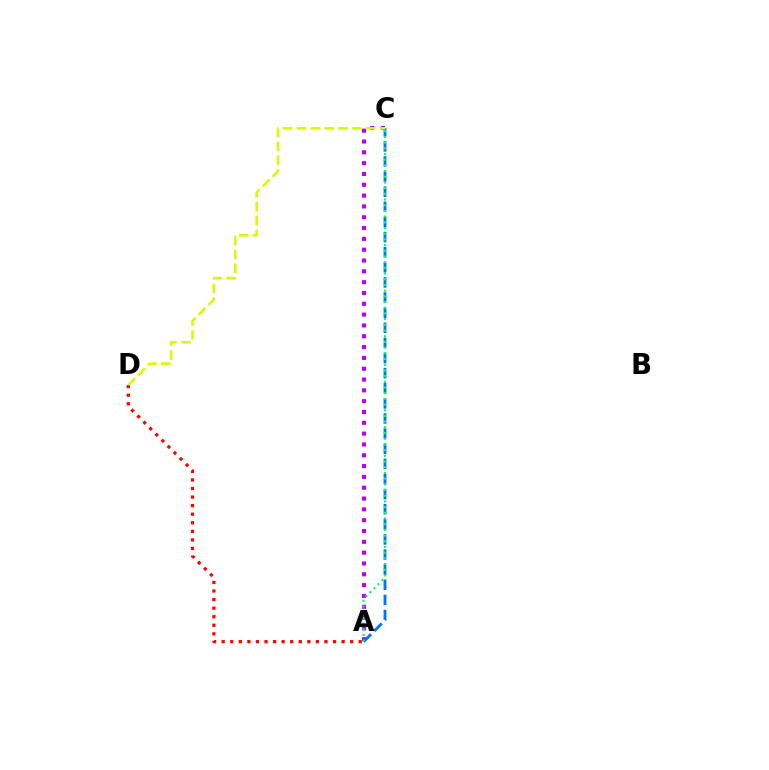{('A', 'D'): [{'color': '#ff0000', 'line_style': 'dotted', 'thickness': 2.33}], ('A', 'C'): [{'color': '#b900ff', 'line_style': 'dotted', 'thickness': 2.94}, {'color': '#0074ff', 'line_style': 'dashed', 'thickness': 2.05}, {'color': '#00ff5c', 'line_style': 'dotted', 'thickness': 1.55}], ('C', 'D'): [{'color': '#d1ff00', 'line_style': 'dashed', 'thickness': 1.88}]}